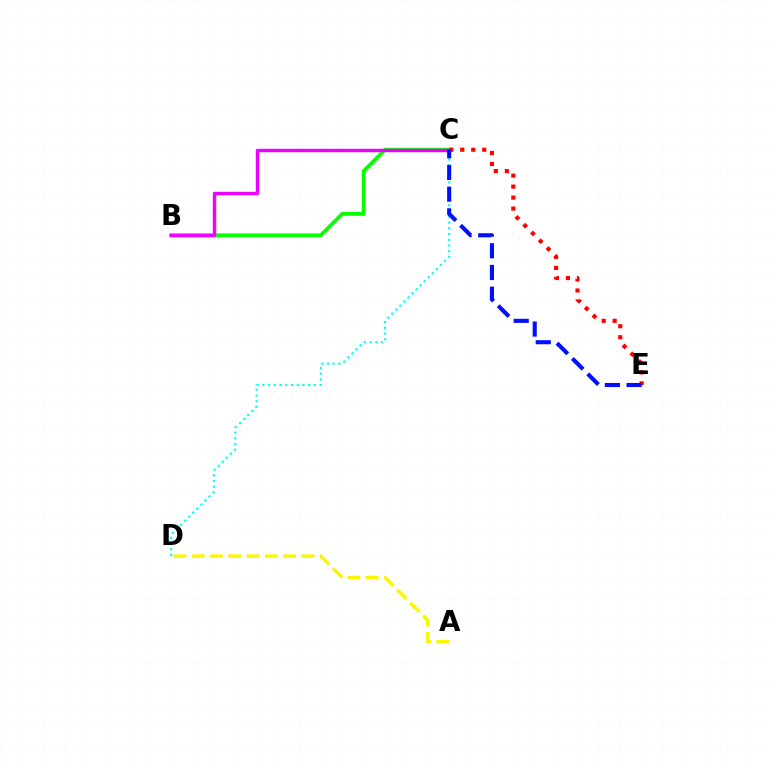{('B', 'C'): [{'color': '#08ff00', 'line_style': 'solid', 'thickness': 2.72}, {'color': '#ee00ff', 'line_style': 'solid', 'thickness': 2.46}], ('C', 'D'): [{'color': '#00fff6', 'line_style': 'dotted', 'thickness': 1.56}], ('A', 'D'): [{'color': '#fcf500', 'line_style': 'dashed', 'thickness': 2.48}], ('C', 'E'): [{'color': '#ff0000', 'line_style': 'dotted', 'thickness': 2.99}, {'color': '#0010ff', 'line_style': 'dashed', 'thickness': 2.95}]}